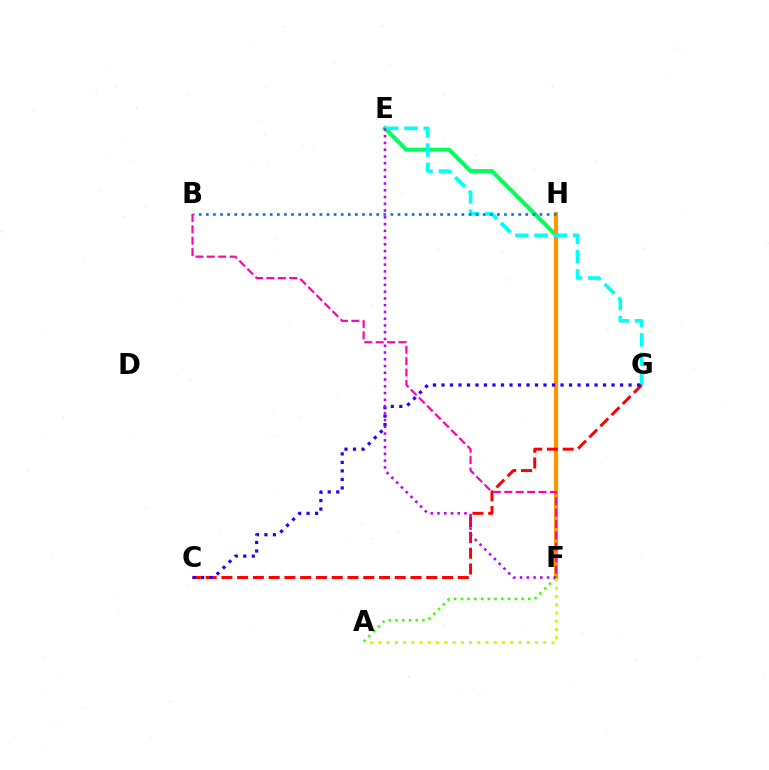{('A', 'F'): [{'color': '#3dff00', 'line_style': 'dotted', 'thickness': 1.83}, {'color': '#d1ff00', 'line_style': 'dotted', 'thickness': 2.24}], ('E', 'F'): [{'color': '#00ff5c', 'line_style': 'solid', 'thickness': 2.92}, {'color': '#b900ff', 'line_style': 'dotted', 'thickness': 1.84}], ('F', 'H'): [{'color': '#ff9400', 'line_style': 'solid', 'thickness': 2.9}], ('E', 'G'): [{'color': '#00fff6', 'line_style': 'dashed', 'thickness': 2.62}], ('C', 'G'): [{'color': '#ff0000', 'line_style': 'dashed', 'thickness': 2.14}, {'color': '#2500ff', 'line_style': 'dotted', 'thickness': 2.31}], ('B', 'H'): [{'color': '#0074ff', 'line_style': 'dotted', 'thickness': 1.93}], ('B', 'F'): [{'color': '#ff00ac', 'line_style': 'dashed', 'thickness': 1.55}]}